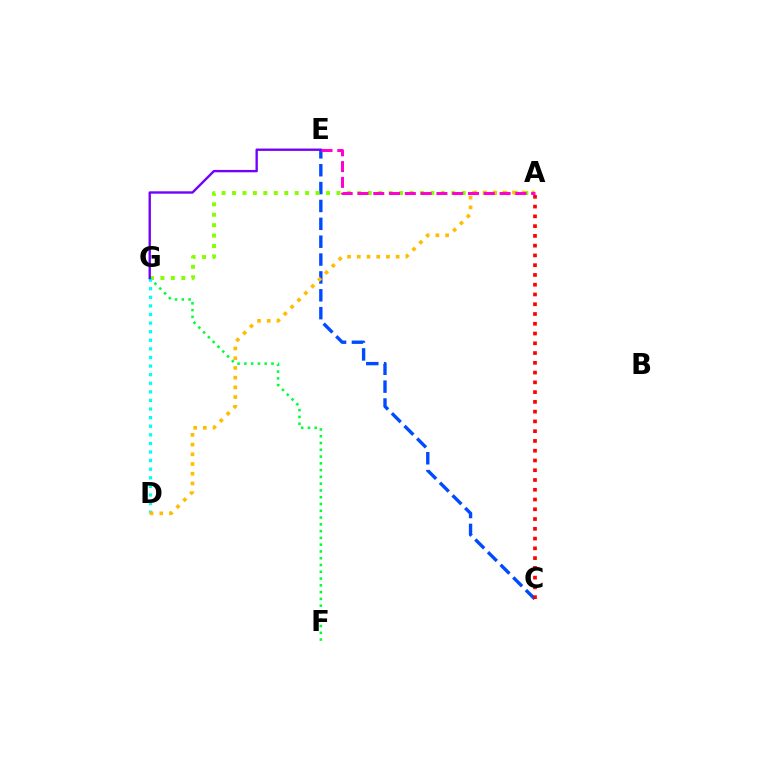{('C', 'E'): [{'color': '#004bff', 'line_style': 'dashed', 'thickness': 2.43}], ('A', 'G'): [{'color': '#84ff00', 'line_style': 'dotted', 'thickness': 2.84}], ('F', 'G'): [{'color': '#00ff39', 'line_style': 'dotted', 'thickness': 1.84}], ('A', 'C'): [{'color': '#ff0000', 'line_style': 'dotted', 'thickness': 2.65}], ('D', 'G'): [{'color': '#00fff6', 'line_style': 'dotted', 'thickness': 2.34}], ('E', 'G'): [{'color': '#7200ff', 'line_style': 'solid', 'thickness': 1.7}], ('A', 'D'): [{'color': '#ffbd00', 'line_style': 'dotted', 'thickness': 2.64}], ('A', 'E'): [{'color': '#ff00cf', 'line_style': 'dashed', 'thickness': 2.15}]}